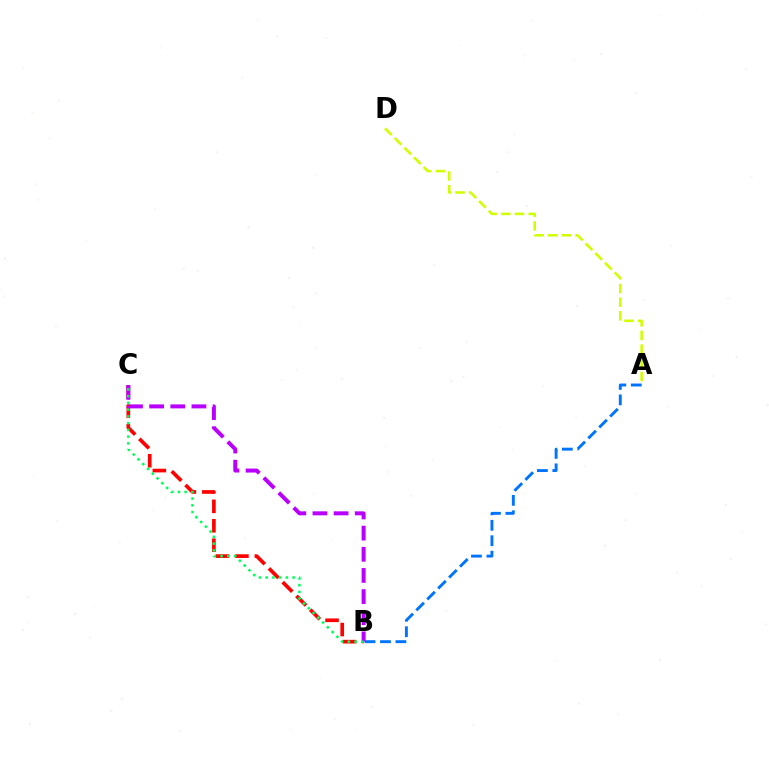{('A', 'D'): [{'color': '#d1ff00', 'line_style': 'dashed', 'thickness': 1.86}], ('A', 'B'): [{'color': '#0074ff', 'line_style': 'dashed', 'thickness': 2.1}], ('B', 'C'): [{'color': '#ff0000', 'line_style': 'dashed', 'thickness': 2.64}, {'color': '#b900ff', 'line_style': 'dashed', 'thickness': 2.87}, {'color': '#00ff5c', 'line_style': 'dotted', 'thickness': 1.83}]}